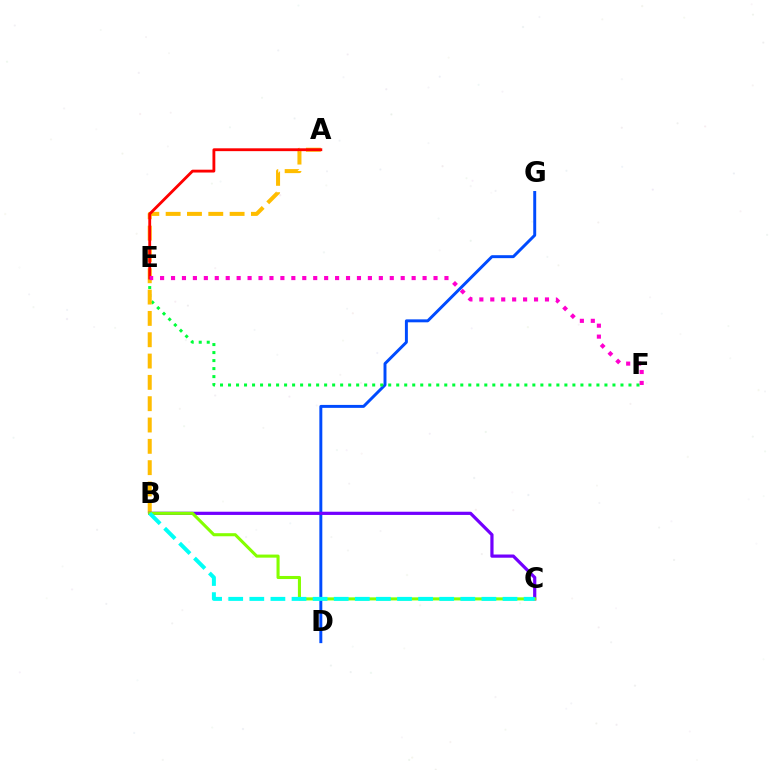{('D', 'G'): [{'color': '#004bff', 'line_style': 'solid', 'thickness': 2.12}], ('E', 'F'): [{'color': '#00ff39', 'line_style': 'dotted', 'thickness': 2.18}, {'color': '#ff00cf', 'line_style': 'dotted', 'thickness': 2.97}], ('A', 'B'): [{'color': '#ffbd00', 'line_style': 'dashed', 'thickness': 2.9}], ('B', 'C'): [{'color': '#7200ff', 'line_style': 'solid', 'thickness': 2.31}, {'color': '#84ff00', 'line_style': 'solid', 'thickness': 2.21}, {'color': '#00fff6', 'line_style': 'dashed', 'thickness': 2.87}], ('A', 'E'): [{'color': '#ff0000', 'line_style': 'solid', 'thickness': 2.04}]}